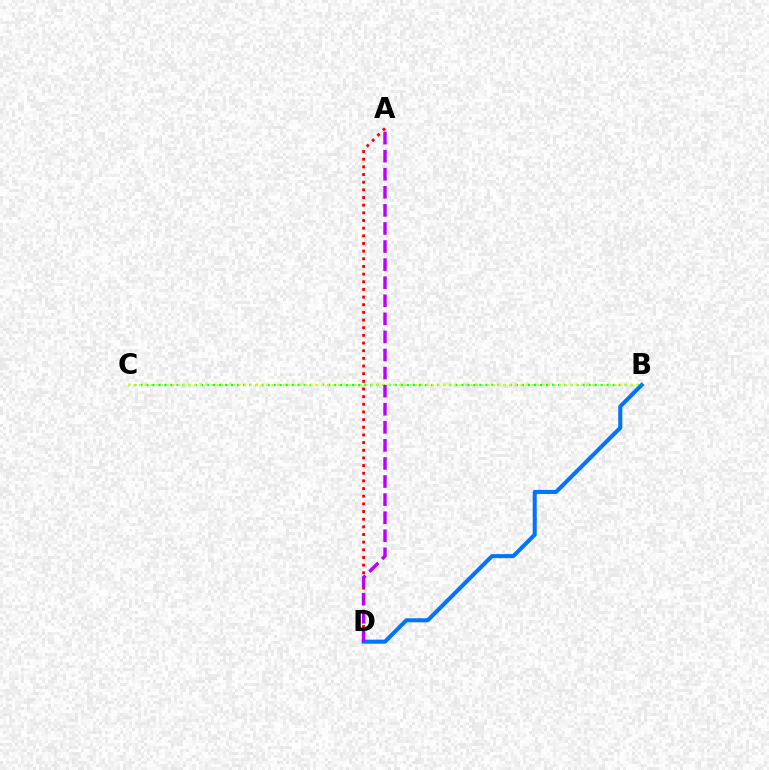{('A', 'D'): [{'color': '#ff0000', 'line_style': 'dotted', 'thickness': 2.08}, {'color': '#b900ff', 'line_style': 'dashed', 'thickness': 2.46}], ('B', 'C'): [{'color': '#00ff5c', 'line_style': 'dotted', 'thickness': 1.65}, {'color': '#d1ff00', 'line_style': 'dotted', 'thickness': 1.5}], ('B', 'D'): [{'color': '#0074ff', 'line_style': 'solid', 'thickness': 2.91}]}